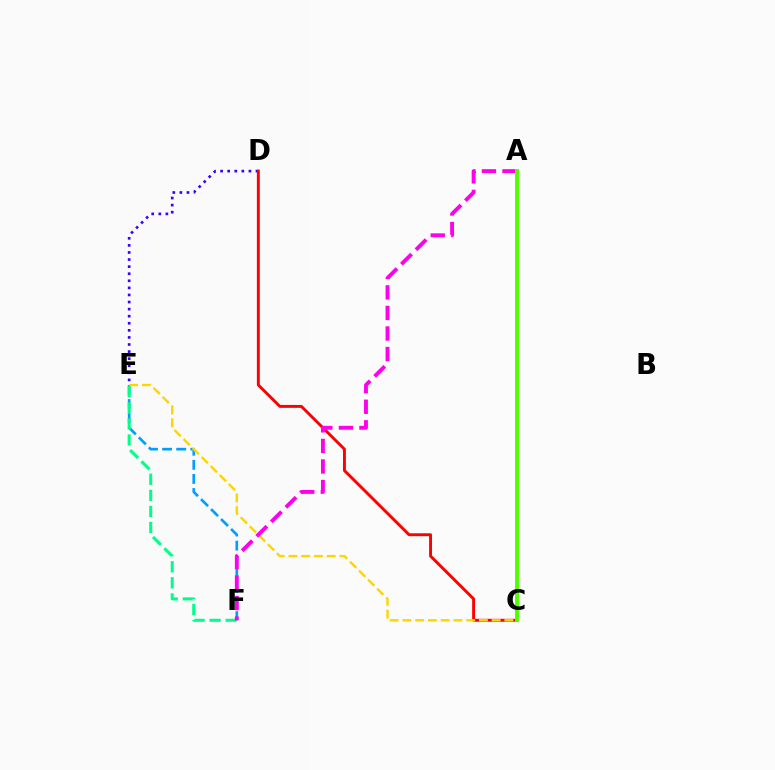{('E', 'F'): [{'color': '#009eff', 'line_style': 'dashed', 'thickness': 1.92}, {'color': '#00ff86', 'line_style': 'dashed', 'thickness': 2.18}], ('D', 'E'): [{'color': '#3700ff', 'line_style': 'dotted', 'thickness': 1.92}], ('C', 'D'): [{'color': '#ff0000', 'line_style': 'solid', 'thickness': 2.1}], ('C', 'E'): [{'color': '#ffd500', 'line_style': 'dashed', 'thickness': 1.73}], ('A', 'F'): [{'color': '#ff00ed', 'line_style': 'dashed', 'thickness': 2.79}], ('A', 'C'): [{'color': '#4fff00', 'line_style': 'solid', 'thickness': 2.82}]}